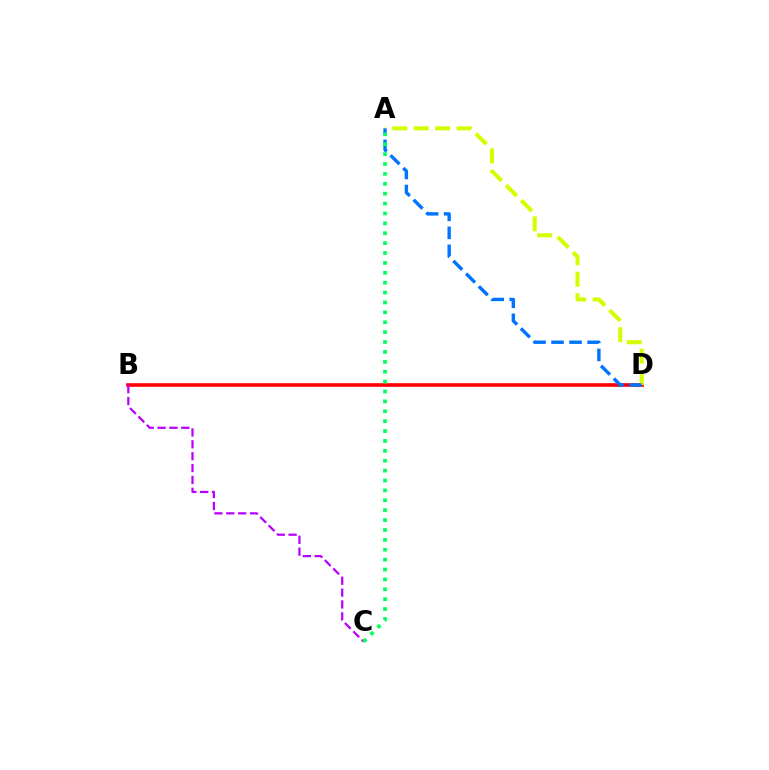{('B', 'D'): [{'color': '#ff0000', 'line_style': 'solid', 'thickness': 2.61}], ('A', 'D'): [{'color': '#d1ff00', 'line_style': 'dashed', 'thickness': 2.91}, {'color': '#0074ff', 'line_style': 'dashed', 'thickness': 2.45}], ('B', 'C'): [{'color': '#b900ff', 'line_style': 'dashed', 'thickness': 1.61}], ('A', 'C'): [{'color': '#00ff5c', 'line_style': 'dotted', 'thickness': 2.69}]}